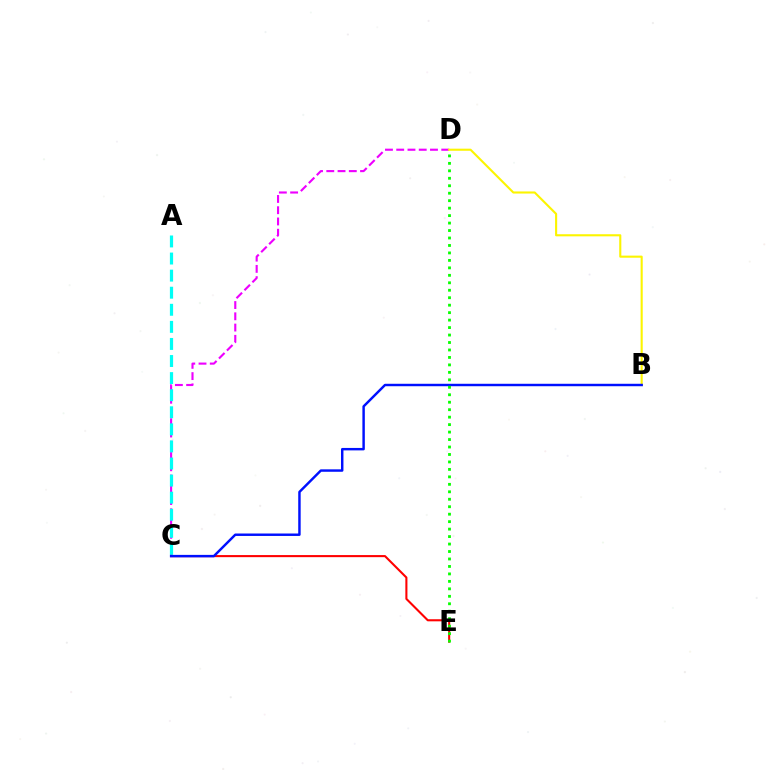{('C', 'D'): [{'color': '#ee00ff', 'line_style': 'dashed', 'thickness': 1.53}], ('C', 'E'): [{'color': '#ff0000', 'line_style': 'solid', 'thickness': 1.51}], ('B', 'D'): [{'color': '#fcf500', 'line_style': 'solid', 'thickness': 1.51}], ('A', 'C'): [{'color': '#00fff6', 'line_style': 'dashed', 'thickness': 2.32}], ('B', 'C'): [{'color': '#0010ff', 'line_style': 'solid', 'thickness': 1.76}], ('D', 'E'): [{'color': '#08ff00', 'line_style': 'dotted', 'thickness': 2.03}]}